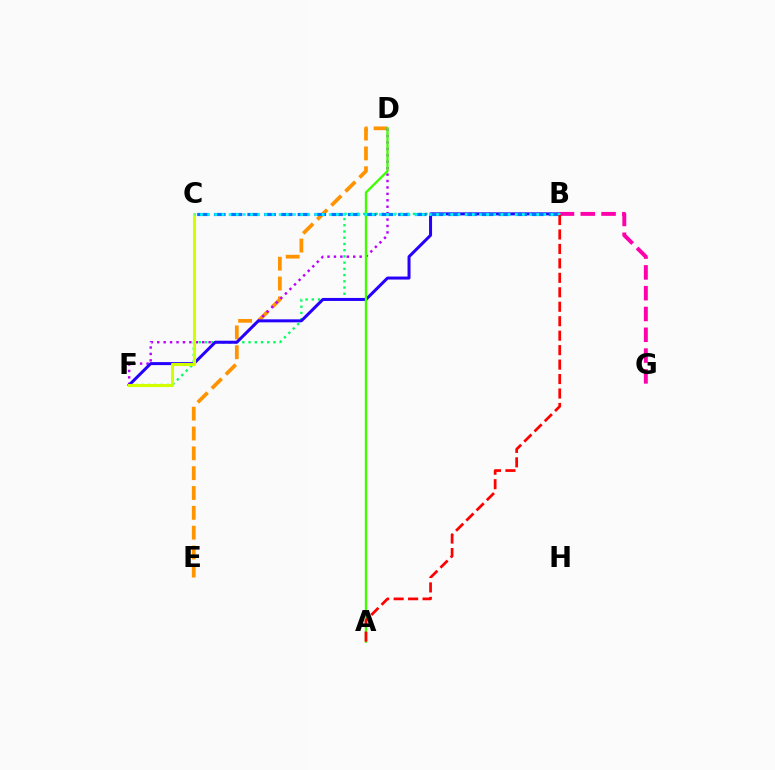{('D', 'E'): [{'color': '#ff9400', 'line_style': 'dashed', 'thickness': 2.69}], ('B', 'F'): [{'color': '#00ff5c', 'line_style': 'dotted', 'thickness': 1.69}, {'color': '#2500ff', 'line_style': 'solid', 'thickness': 2.16}], ('D', 'F'): [{'color': '#b900ff', 'line_style': 'dotted', 'thickness': 1.75}], ('B', 'C'): [{'color': '#0074ff', 'line_style': 'dashed', 'thickness': 2.27}, {'color': '#00fff6', 'line_style': 'dotted', 'thickness': 1.94}], ('B', 'G'): [{'color': '#ff00ac', 'line_style': 'dashed', 'thickness': 2.83}], ('C', 'F'): [{'color': '#d1ff00', 'line_style': 'solid', 'thickness': 2.24}], ('A', 'D'): [{'color': '#3dff00', 'line_style': 'solid', 'thickness': 1.66}], ('A', 'B'): [{'color': '#ff0000', 'line_style': 'dashed', 'thickness': 1.96}]}